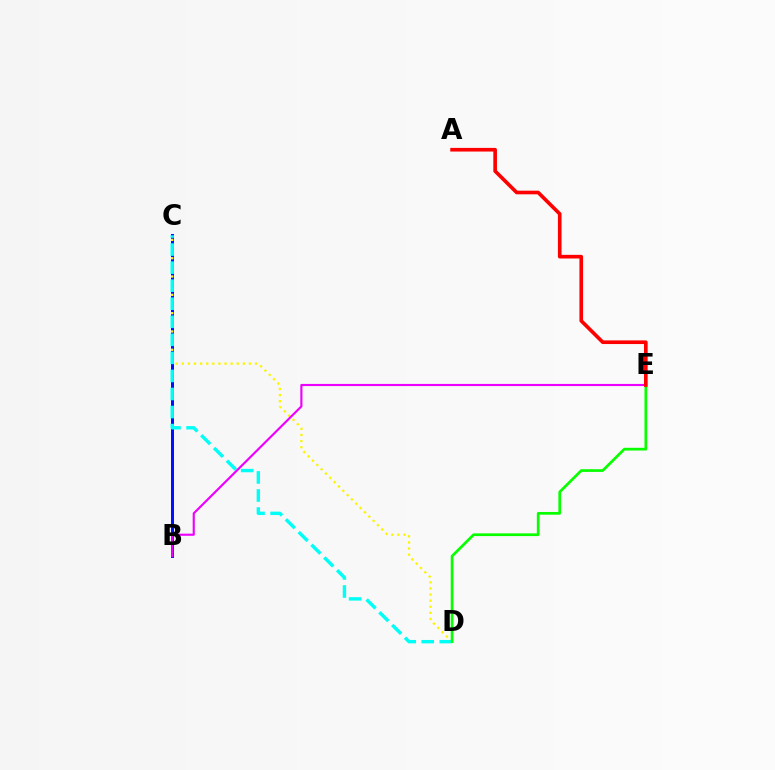{('B', 'C'): [{'color': '#0010ff', 'line_style': 'solid', 'thickness': 2.15}], ('C', 'D'): [{'color': '#fcf500', 'line_style': 'dotted', 'thickness': 1.66}, {'color': '#00fff6', 'line_style': 'dashed', 'thickness': 2.45}], ('B', 'E'): [{'color': '#ee00ff', 'line_style': 'solid', 'thickness': 1.55}], ('D', 'E'): [{'color': '#08ff00', 'line_style': 'solid', 'thickness': 1.96}], ('A', 'E'): [{'color': '#ff0000', 'line_style': 'solid', 'thickness': 2.63}]}